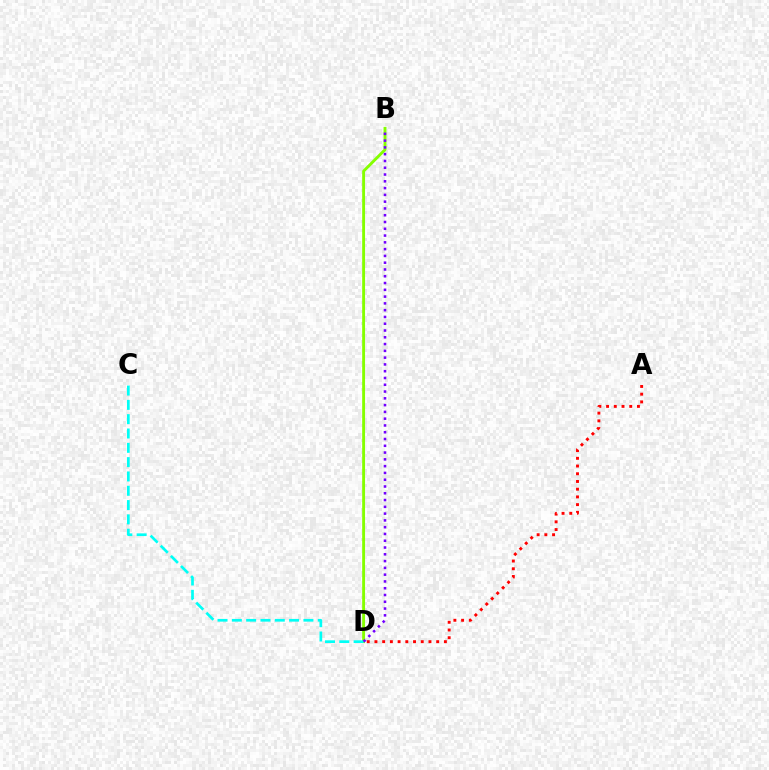{('B', 'D'): [{'color': '#84ff00', 'line_style': 'solid', 'thickness': 2.07}, {'color': '#7200ff', 'line_style': 'dotted', 'thickness': 1.84}], ('A', 'D'): [{'color': '#ff0000', 'line_style': 'dotted', 'thickness': 2.1}], ('C', 'D'): [{'color': '#00fff6', 'line_style': 'dashed', 'thickness': 1.94}]}